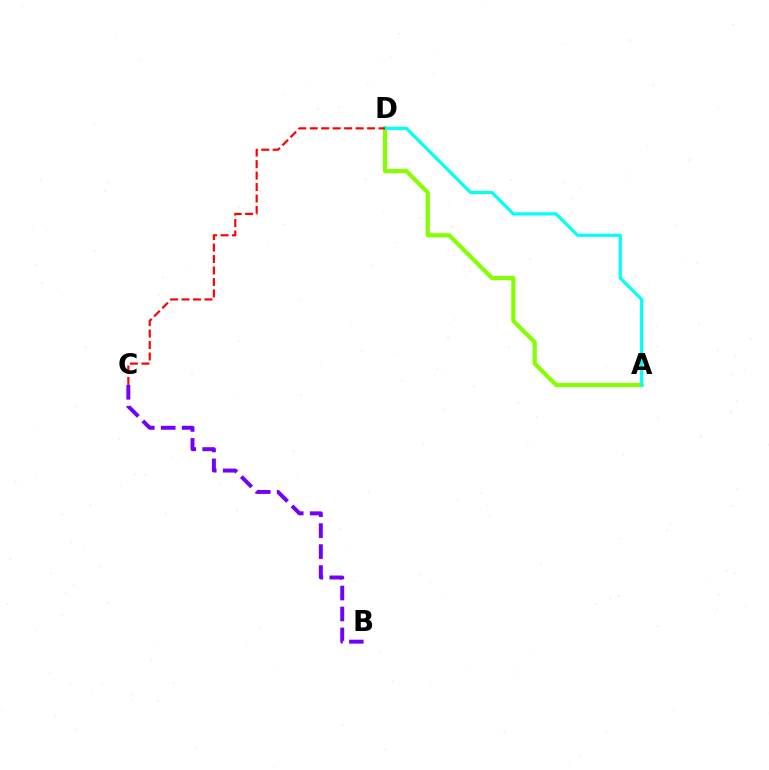{('B', 'C'): [{'color': '#7200ff', 'line_style': 'dashed', 'thickness': 2.85}], ('A', 'D'): [{'color': '#84ff00', 'line_style': 'solid', 'thickness': 2.98}, {'color': '#00fff6', 'line_style': 'solid', 'thickness': 2.3}], ('C', 'D'): [{'color': '#ff0000', 'line_style': 'dashed', 'thickness': 1.56}]}